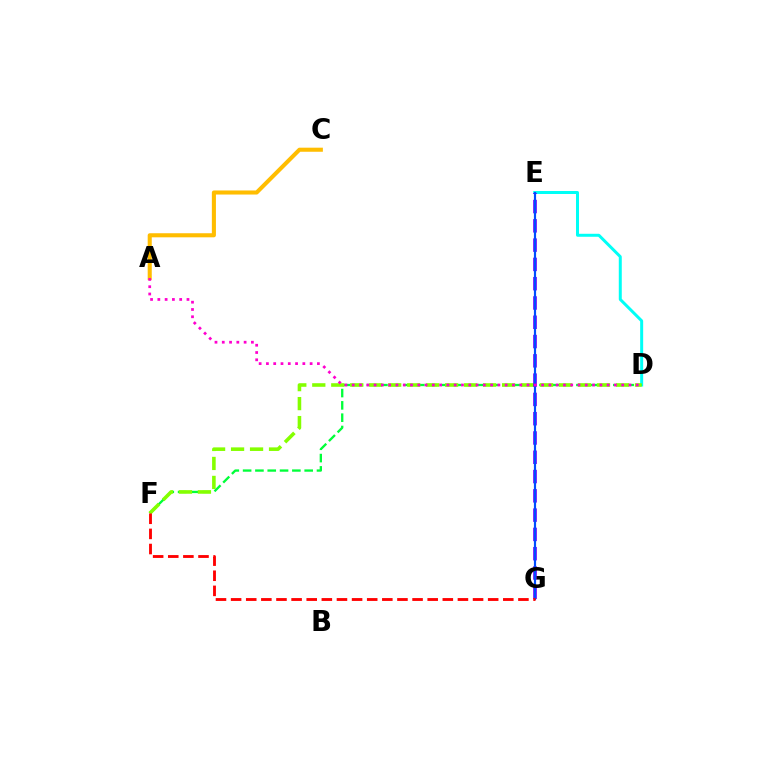{('D', 'E'): [{'color': '#00fff6', 'line_style': 'solid', 'thickness': 2.15}], ('D', 'F'): [{'color': '#00ff39', 'line_style': 'dashed', 'thickness': 1.67}, {'color': '#84ff00', 'line_style': 'dashed', 'thickness': 2.58}], ('E', 'G'): [{'color': '#7200ff', 'line_style': 'dashed', 'thickness': 2.62}, {'color': '#004bff', 'line_style': 'solid', 'thickness': 1.57}], ('A', 'C'): [{'color': '#ffbd00', 'line_style': 'solid', 'thickness': 2.93}], ('A', 'D'): [{'color': '#ff00cf', 'line_style': 'dotted', 'thickness': 1.98}], ('F', 'G'): [{'color': '#ff0000', 'line_style': 'dashed', 'thickness': 2.05}]}